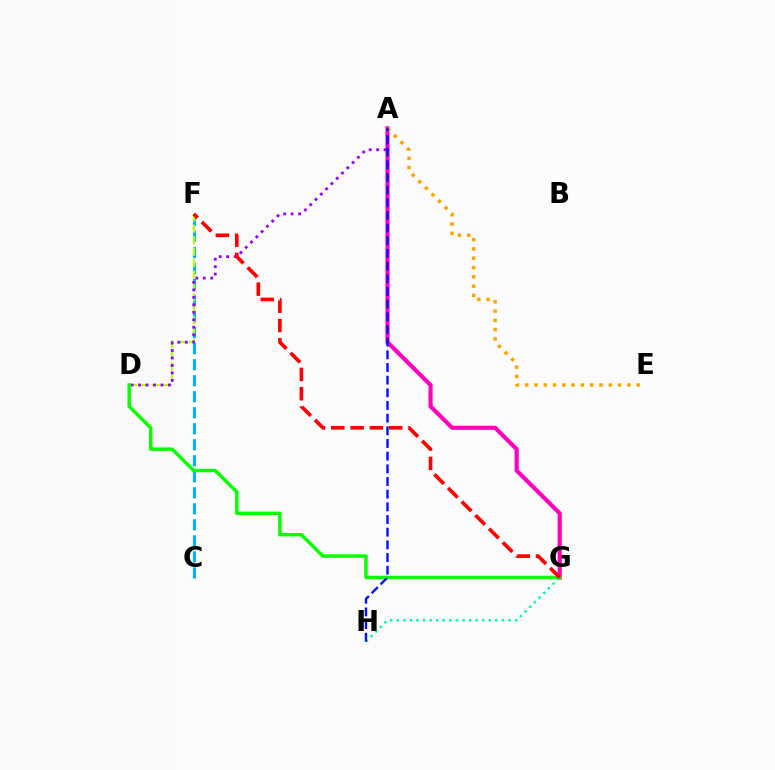{('A', 'G'): [{'color': '#ff00bd', 'line_style': 'solid', 'thickness': 2.98}], ('C', 'F'): [{'color': '#00b5ff', 'line_style': 'dashed', 'thickness': 2.18}], ('G', 'H'): [{'color': '#00ff9d', 'line_style': 'dotted', 'thickness': 1.79}], ('A', 'E'): [{'color': '#ffa500', 'line_style': 'dotted', 'thickness': 2.52}], ('D', 'F'): [{'color': '#b3ff00', 'line_style': 'dashed', 'thickness': 1.55}], ('A', 'D'): [{'color': '#9b00ff', 'line_style': 'dotted', 'thickness': 2.03}], ('D', 'G'): [{'color': '#08ff00', 'line_style': 'solid', 'thickness': 2.48}], ('F', 'G'): [{'color': '#ff0000', 'line_style': 'dashed', 'thickness': 2.62}], ('A', 'H'): [{'color': '#0010ff', 'line_style': 'dashed', 'thickness': 1.72}]}